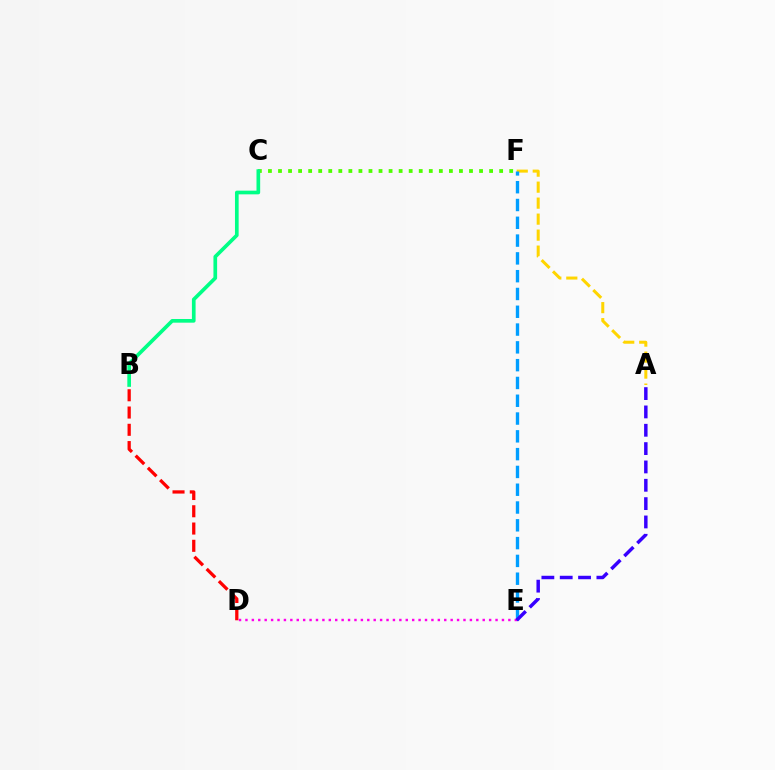{('C', 'F'): [{'color': '#4fff00', 'line_style': 'dotted', 'thickness': 2.73}], ('A', 'F'): [{'color': '#ffd500', 'line_style': 'dashed', 'thickness': 2.17}], ('E', 'F'): [{'color': '#009eff', 'line_style': 'dashed', 'thickness': 2.42}], ('D', 'E'): [{'color': '#ff00ed', 'line_style': 'dotted', 'thickness': 1.74}], ('A', 'E'): [{'color': '#3700ff', 'line_style': 'dashed', 'thickness': 2.49}], ('B', 'C'): [{'color': '#00ff86', 'line_style': 'solid', 'thickness': 2.65}], ('B', 'D'): [{'color': '#ff0000', 'line_style': 'dashed', 'thickness': 2.35}]}